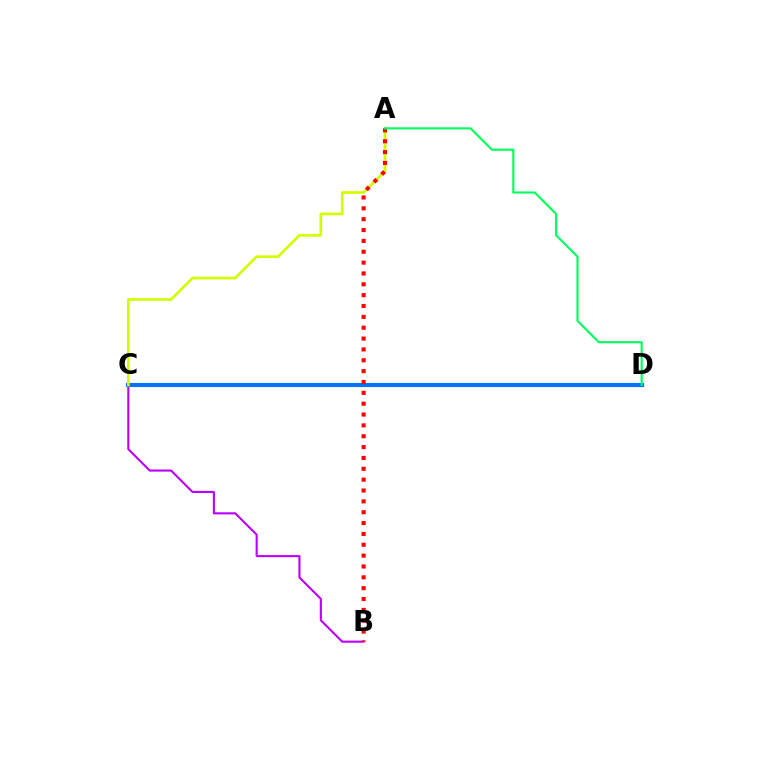{('B', 'C'): [{'color': '#b900ff', 'line_style': 'solid', 'thickness': 1.52}], ('C', 'D'): [{'color': '#0074ff', 'line_style': 'solid', 'thickness': 2.97}], ('A', 'C'): [{'color': '#d1ff00', 'line_style': 'solid', 'thickness': 1.96}], ('A', 'B'): [{'color': '#ff0000', 'line_style': 'dotted', 'thickness': 2.95}], ('A', 'D'): [{'color': '#00ff5c', 'line_style': 'solid', 'thickness': 1.52}]}